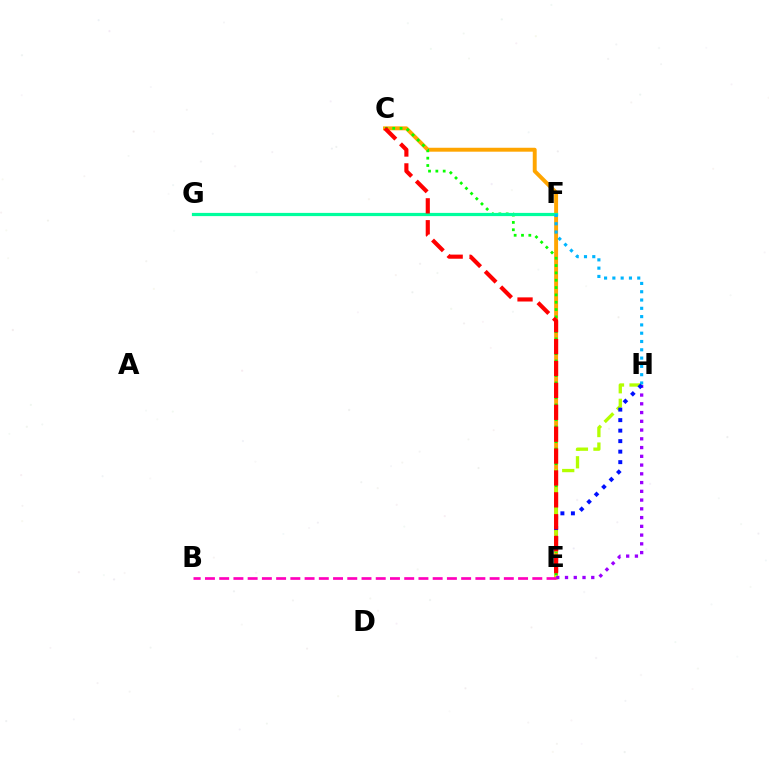{('C', 'E'): [{'color': '#ffa500', 'line_style': 'solid', 'thickness': 2.83}, {'color': '#08ff00', 'line_style': 'dotted', 'thickness': 1.99}, {'color': '#ff0000', 'line_style': 'dashed', 'thickness': 2.97}], ('F', 'G'): [{'color': '#00ff9d', 'line_style': 'solid', 'thickness': 2.31}], ('E', 'H'): [{'color': '#b3ff00', 'line_style': 'dashed', 'thickness': 2.38}, {'color': '#9b00ff', 'line_style': 'dotted', 'thickness': 2.38}, {'color': '#0010ff', 'line_style': 'dotted', 'thickness': 2.85}], ('F', 'H'): [{'color': '#00b5ff', 'line_style': 'dotted', 'thickness': 2.25}], ('B', 'E'): [{'color': '#ff00bd', 'line_style': 'dashed', 'thickness': 1.93}]}